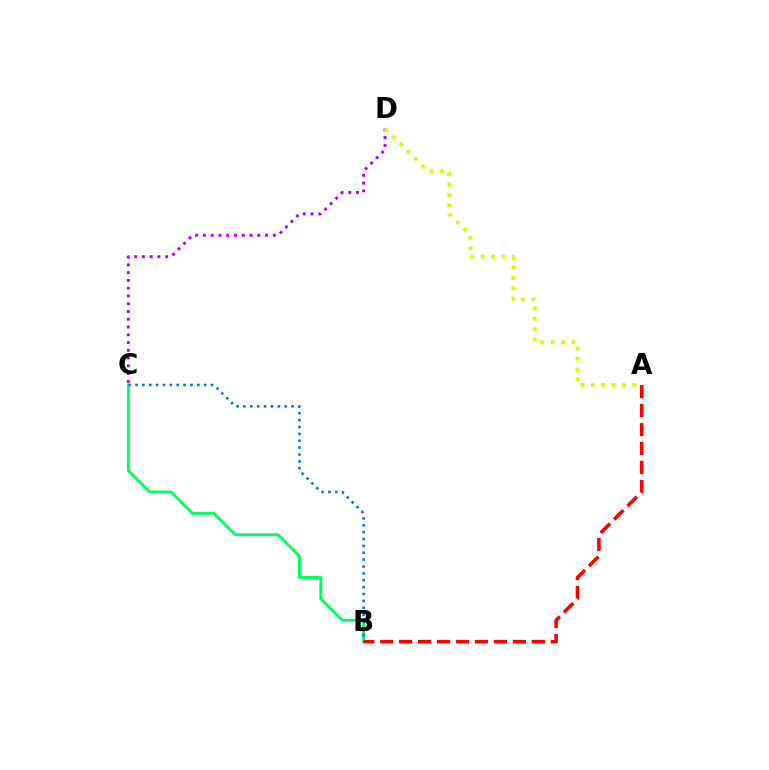{('C', 'D'): [{'color': '#b900ff', 'line_style': 'dotted', 'thickness': 2.11}], ('A', 'D'): [{'color': '#d1ff00', 'line_style': 'dotted', 'thickness': 2.82}], ('B', 'C'): [{'color': '#00ff5c', 'line_style': 'solid', 'thickness': 2.09}, {'color': '#0074ff', 'line_style': 'dotted', 'thickness': 1.87}], ('A', 'B'): [{'color': '#ff0000', 'line_style': 'dashed', 'thickness': 2.58}]}